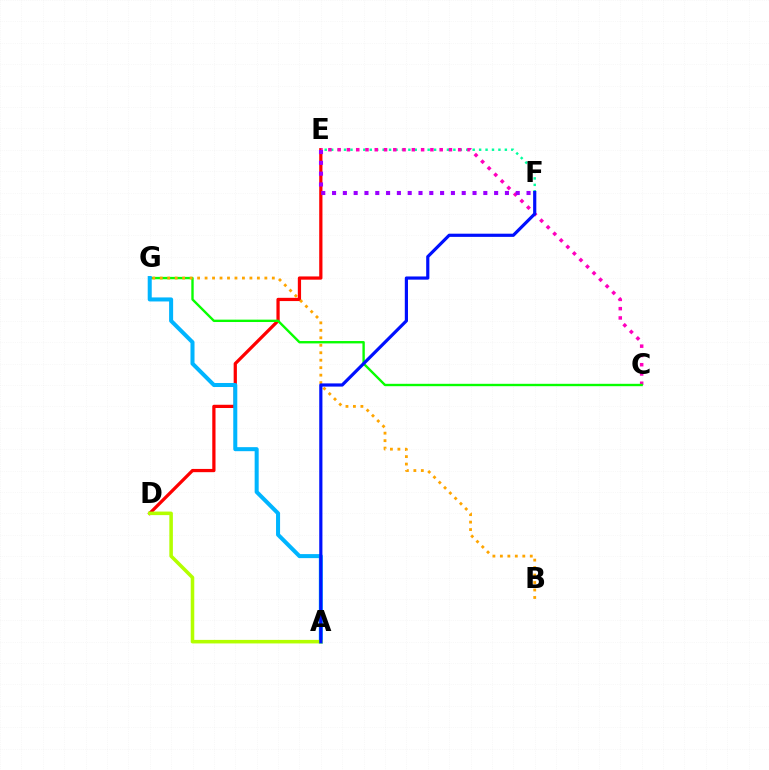{('D', 'E'): [{'color': '#ff0000', 'line_style': 'solid', 'thickness': 2.33}], ('E', 'F'): [{'color': '#00ff9d', 'line_style': 'dotted', 'thickness': 1.75}, {'color': '#9b00ff', 'line_style': 'dotted', 'thickness': 2.94}], ('C', 'E'): [{'color': '#ff00bd', 'line_style': 'dotted', 'thickness': 2.52}], ('C', 'G'): [{'color': '#08ff00', 'line_style': 'solid', 'thickness': 1.71}], ('A', 'G'): [{'color': '#00b5ff', 'line_style': 'solid', 'thickness': 2.9}], ('A', 'D'): [{'color': '#b3ff00', 'line_style': 'solid', 'thickness': 2.55}], ('B', 'G'): [{'color': '#ffa500', 'line_style': 'dotted', 'thickness': 2.03}], ('A', 'F'): [{'color': '#0010ff', 'line_style': 'solid', 'thickness': 2.29}]}